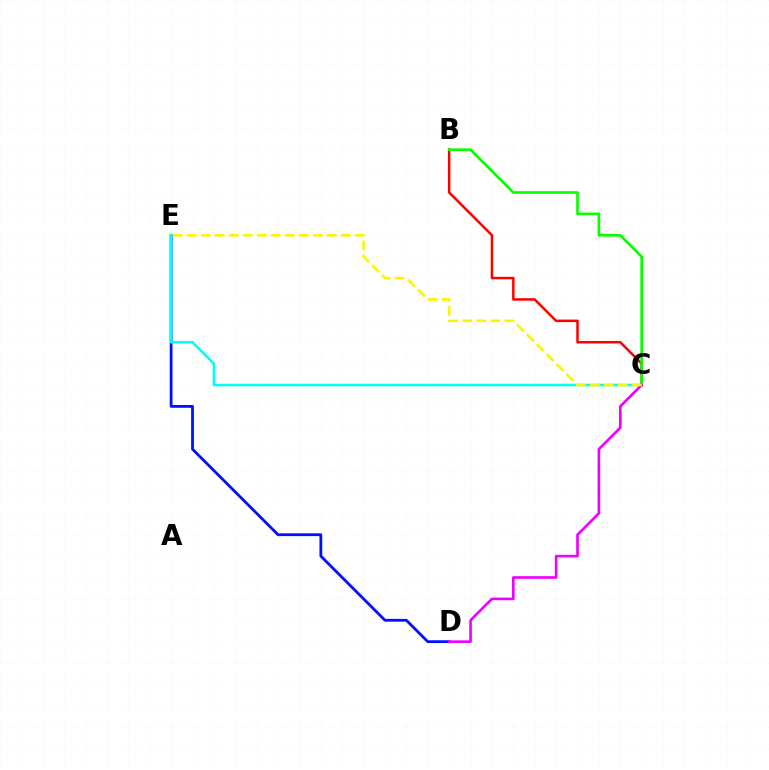{('B', 'C'): [{'color': '#ff0000', 'line_style': 'solid', 'thickness': 1.81}, {'color': '#08ff00', 'line_style': 'solid', 'thickness': 1.92}], ('D', 'E'): [{'color': '#0010ff', 'line_style': 'solid', 'thickness': 2.01}], ('C', 'E'): [{'color': '#00fff6', 'line_style': 'solid', 'thickness': 1.84}, {'color': '#fcf500', 'line_style': 'dashed', 'thickness': 1.9}], ('C', 'D'): [{'color': '#ee00ff', 'line_style': 'solid', 'thickness': 1.9}]}